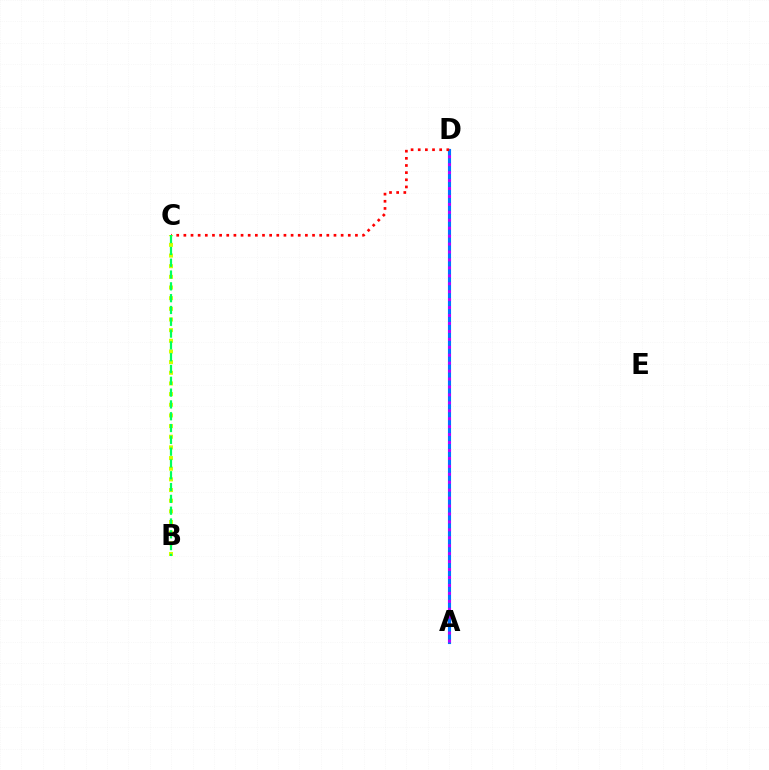{('A', 'D'): [{'color': '#0074ff', 'line_style': 'solid', 'thickness': 2.25}, {'color': '#b900ff', 'line_style': 'dotted', 'thickness': 2.16}], ('B', 'C'): [{'color': '#d1ff00', 'line_style': 'dotted', 'thickness': 2.9}, {'color': '#00ff5c', 'line_style': 'dashed', 'thickness': 1.6}], ('C', 'D'): [{'color': '#ff0000', 'line_style': 'dotted', 'thickness': 1.94}]}